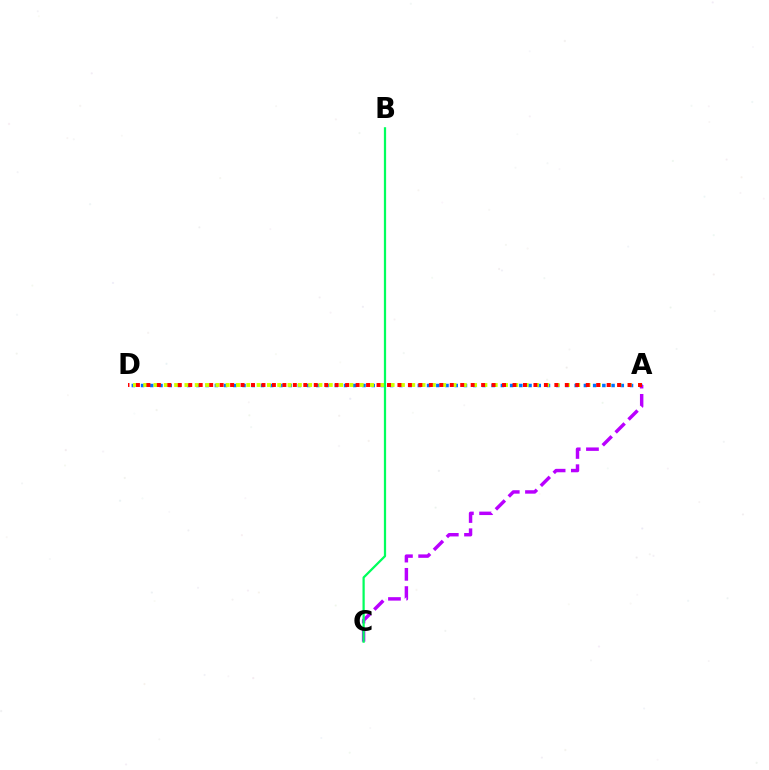{('A', 'D'): [{'color': '#0074ff', 'line_style': 'dotted', 'thickness': 2.51}, {'color': '#d1ff00', 'line_style': 'dotted', 'thickness': 2.8}, {'color': '#ff0000', 'line_style': 'dotted', 'thickness': 2.84}], ('A', 'C'): [{'color': '#b900ff', 'line_style': 'dashed', 'thickness': 2.48}], ('B', 'C'): [{'color': '#00ff5c', 'line_style': 'solid', 'thickness': 1.61}]}